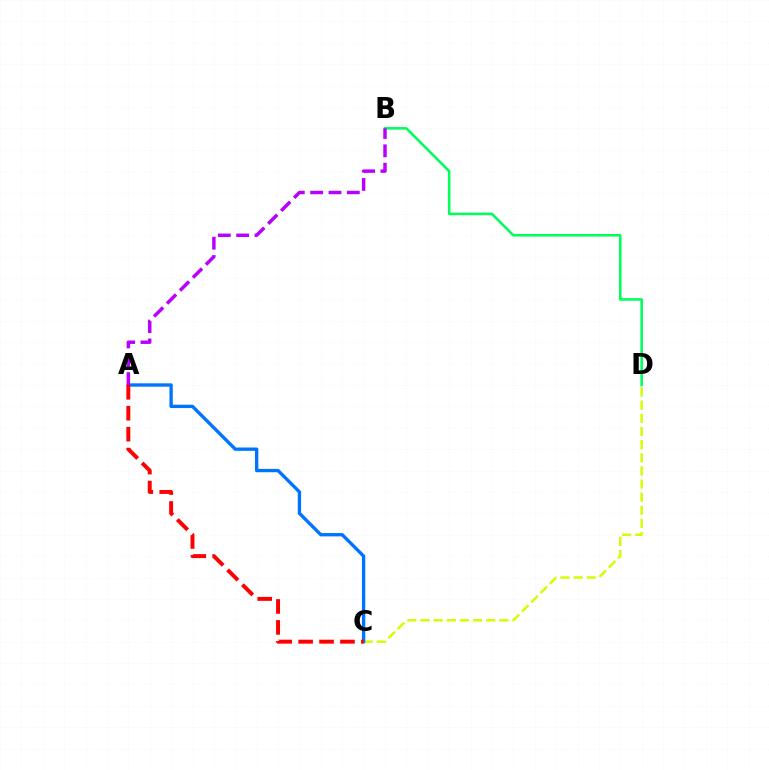{('B', 'D'): [{'color': '#00ff5c', 'line_style': 'solid', 'thickness': 1.85}], ('C', 'D'): [{'color': '#d1ff00', 'line_style': 'dashed', 'thickness': 1.78}], ('A', 'C'): [{'color': '#0074ff', 'line_style': 'solid', 'thickness': 2.41}, {'color': '#ff0000', 'line_style': 'dashed', 'thickness': 2.84}], ('A', 'B'): [{'color': '#b900ff', 'line_style': 'dashed', 'thickness': 2.49}]}